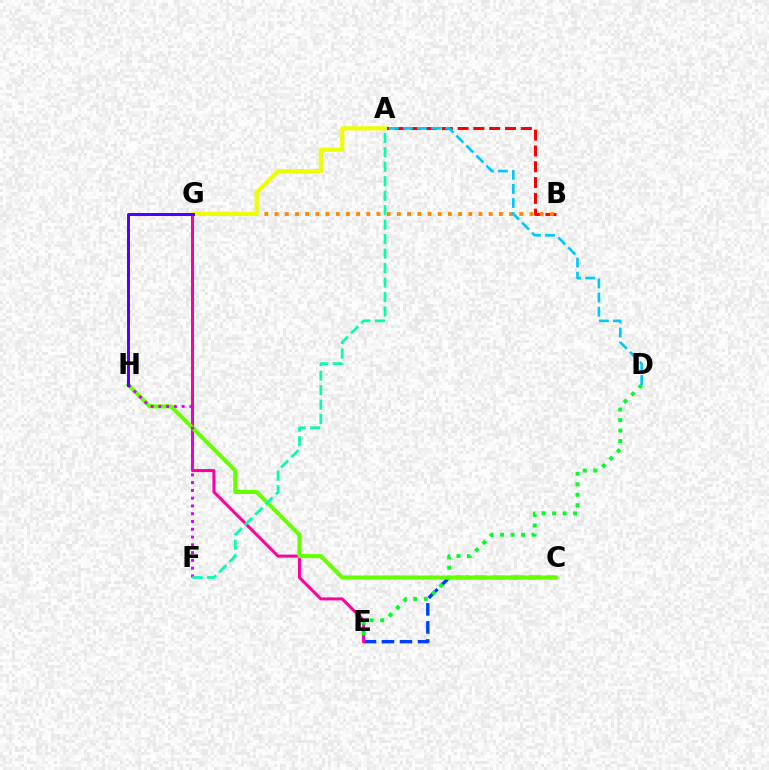{('C', 'E'): [{'color': '#003fff', 'line_style': 'dashed', 'thickness': 2.45}], ('E', 'G'): [{'color': '#ff00a0', 'line_style': 'solid', 'thickness': 2.17}], ('A', 'B'): [{'color': '#ff0000', 'line_style': 'dashed', 'thickness': 2.15}], ('D', 'E'): [{'color': '#00ff27', 'line_style': 'dotted', 'thickness': 2.85}], ('B', 'G'): [{'color': '#ff8800', 'line_style': 'dotted', 'thickness': 2.77}], ('C', 'H'): [{'color': '#66ff00', 'line_style': 'solid', 'thickness': 2.93}], ('A', 'G'): [{'color': '#eeff00', 'line_style': 'solid', 'thickness': 2.97}], ('A', 'D'): [{'color': '#00c7ff', 'line_style': 'dashed', 'thickness': 1.91}], ('F', 'H'): [{'color': '#d600ff', 'line_style': 'dotted', 'thickness': 2.11}], ('G', 'H'): [{'color': '#4f00ff', 'line_style': 'solid', 'thickness': 2.14}], ('A', 'F'): [{'color': '#00ffaf', 'line_style': 'dashed', 'thickness': 1.97}]}